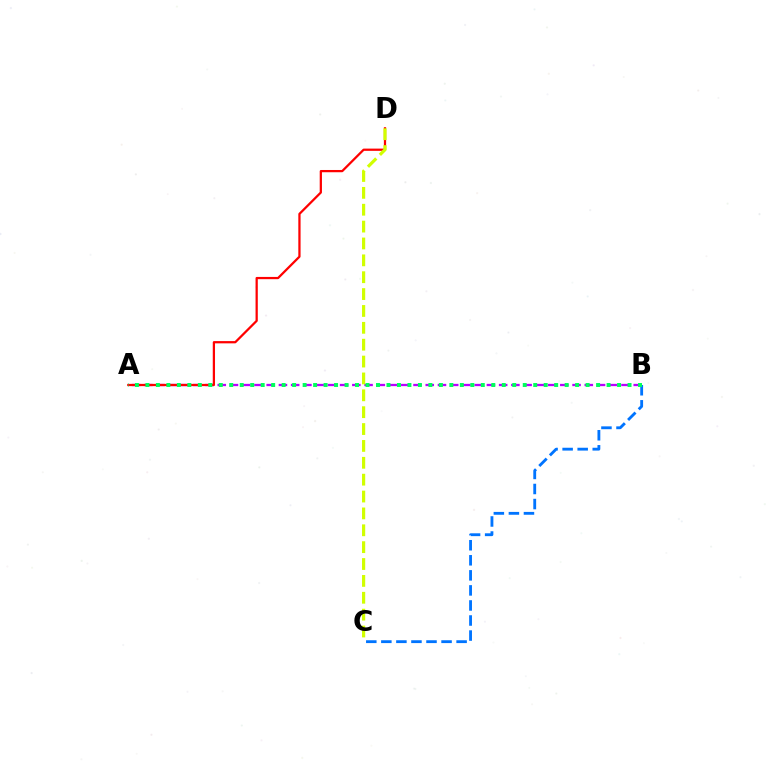{('A', 'B'): [{'color': '#b900ff', 'line_style': 'dashed', 'thickness': 1.66}, {'color': '#00ff5c', 'line_style': 'dotted', 'thickness': 2.85}], ('B', 'C'): [{'color': '#0074ff', 'line_style': 'dashed', 'thickness': 2.04}], ('A', 'D'): [{'color': '#ff0000', 'line_style': 'solid', 'thickness': 1.62}], ('C', 'D'): [{'color': '#d1ff00', 'line_style': 'dashed', 'thickness': 2.29}]}